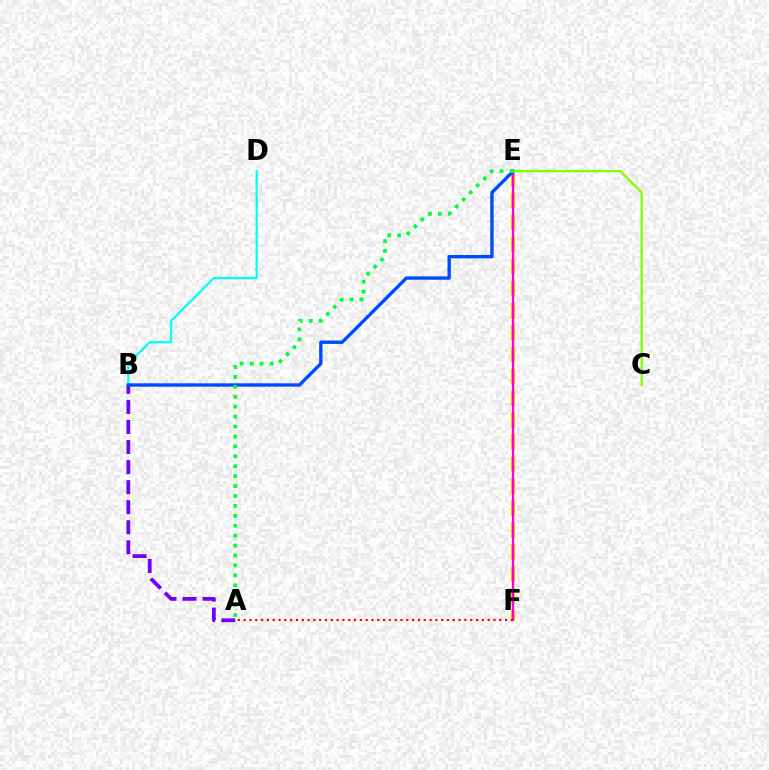{('A', 'B'): [{'color': '#7200ff', 'line_style': 'dashed', 'thickness': 2.72}], ('B', 'D'): [{'color': '#00fff6', 'line_style': 'solid', 'thickness': 1.61}], ('E', 'F'): [{'color': '#ffbd00', 'line_style': 'dashed', 'thickness': 2.98}, {'color': '#ff00cf', 'line_style': 'solid', 'thickness': 1.59}], ('A', 'F'): [{'color': '#ff0000', 'line_style': 'dotted', 'thickness': 1.58}], ('B', 'E'): [{'color': '#004bff', 'line_style': 'solid', 'thickness': 2.43}], ('C', 'E'): [{'color': '#84ff00', 'line_style': 'solid', 'thickness': 1.67}], ('A', 'E'): [{'color': '#00ff39', 'line_style': 'dotted', 'thickness': 2.7}]}